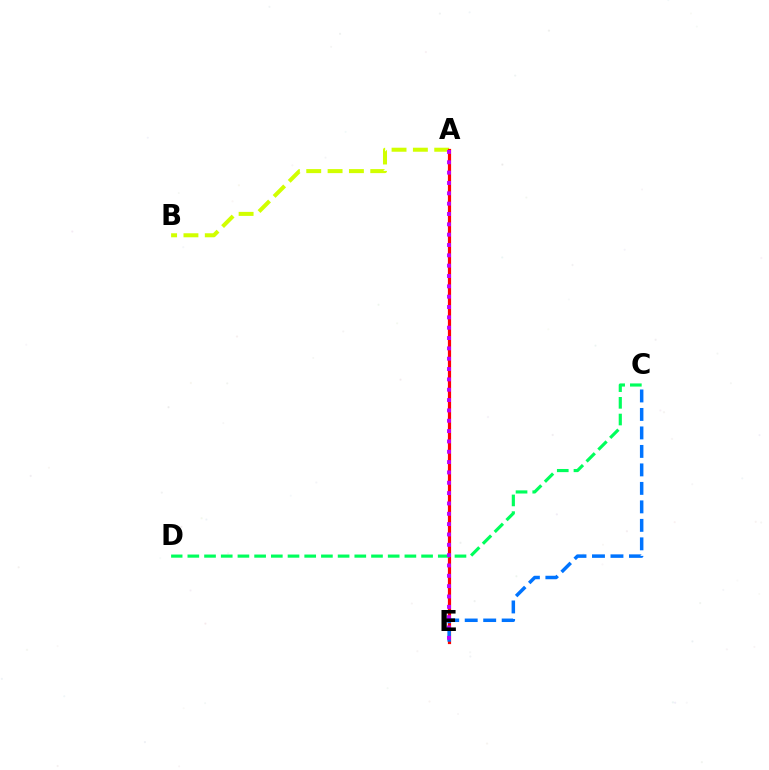{('A', 'B'): [{'color': '#d1ff00', 'line_style': 'dashed', 'thickness': 2.9}], ('A', 'E'): [{'color': '#ff0000', 'line_style': 'solid', 'thickness': 2.31}, {'color': '#b900ff', 'line_style': 'dotted', 'thickness': 2.81}], ('C', 'D'): [{'color': '#00ff5c', 'line_style': 'dashed', 'thickness': 2.27}], ('C', 'E'): [{'color': '#0074ff', 'line_style': 'dashed', 'thickness': 2.51}]}